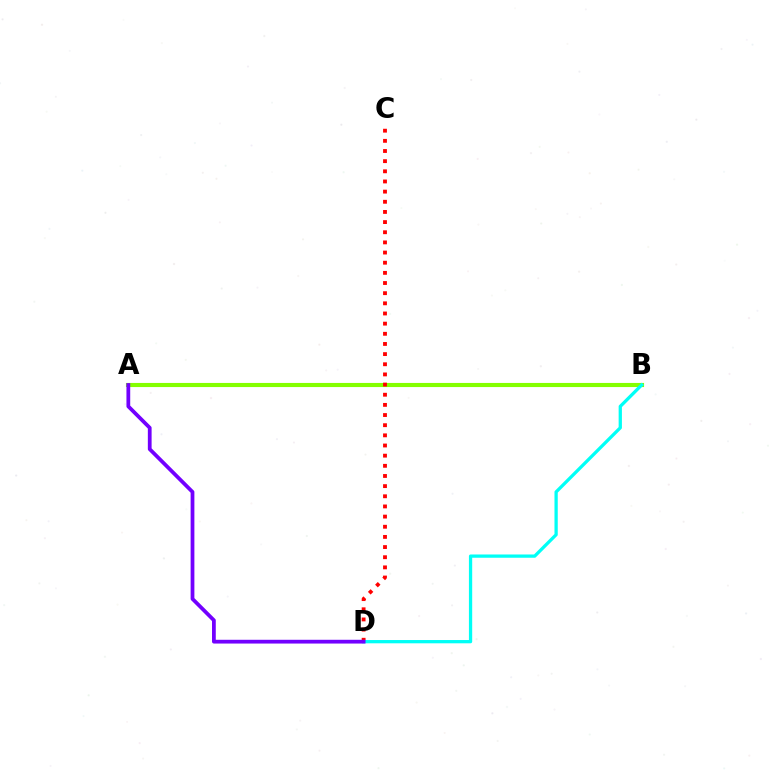{('A', 'B'): [{'color': '#84ff00', 'line_style': 'solid', 'thickness': 2.97}], ('C', 'D'): [{'color': '#ff0000', 'line_style': 'dotted', 'thickness': 2.76}], ('B', 'D'): [{'color': '#00fff6', 'line_style': 'solid', 'thickness': 2.36}], ('A', 'D'): [{'color': '#7200ff', 'line_style': 'solid', 'thickness': 2.71}]}